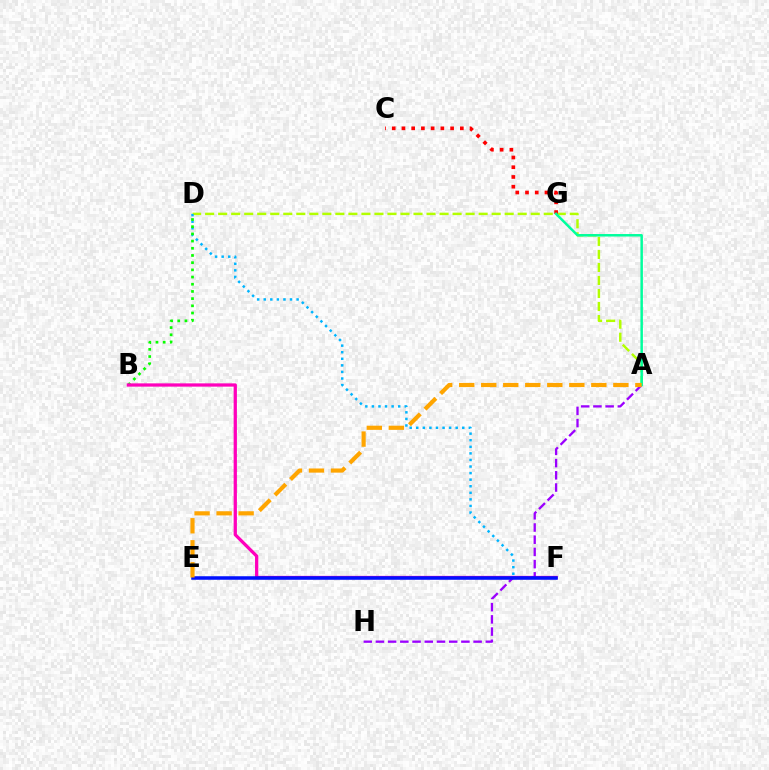{('A', 'D'): [{'color': '#b3ff00', 'line_style': 'dashed', 'thickness': 1.77}], ('D', 'F'): [{'color': '#00b5ff', 'line_style': 'dotted', 'thickness': 1.79}], ('B', 'D'): [{'color': '#08ff00', 'line_style': 'dotted', 'thickness': 1.95}], ('B', 'F'): [{'color': '#ff00bd', 'line_style': 'solid', 'thickness': 2.35}], ('C', 'G'): [{'color': '#ff0000', 'line_style': 'dotted', 'thickness': 2.64}], ('A', 'H'): [{'color': '#9b00ff', 'line_style': 'dashed', 'thickness': 1.66}], ('E', 'F'): [{'color': '#0010ff', 'line_style': 'solid', 'thickness': 2.54}], ('A', 'G'): [{'color': '#00ff9d', 'line_style': 'solid', 'thickness': 1.79}], ('A', 'E'): [{'color': '#ffa500', 'line_style': 'dashed', 'thickness': 2.99}]}